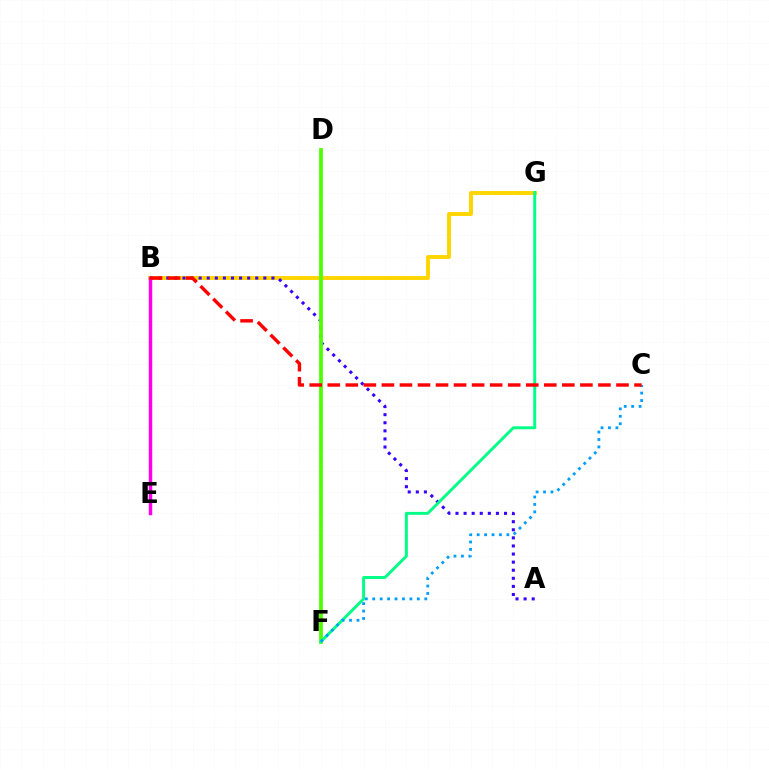{('B', 'G'): [{'color': '#ffd500', 'line_style': 'solid', 'thickness': 2.84}], ('A', 'B'): [{'color': '#3700ff', 'line_style': 'dotted', 'thickness': 2.2}], ('D', 'F'): [{'color': '#4fff00', 'line_style': 'solid', 'thickness': 2.7}], ('B', 'E'): [{'color': '#ff00ed', 'line_style': 'solid', 'thickness': 2.48}], ('F', 'G'): [{'color': '#00ff86', 'line_style': 'solid', 'thickness': 2.11}], ('C', 'F'): [{'color': '#009eff', 'line_style': 'dotted', 'thickness': 2.02}], ('B', 'C'): [{'color': '#ff0000', 'line_style': 'dashed', 'thickness': 2.45}]}